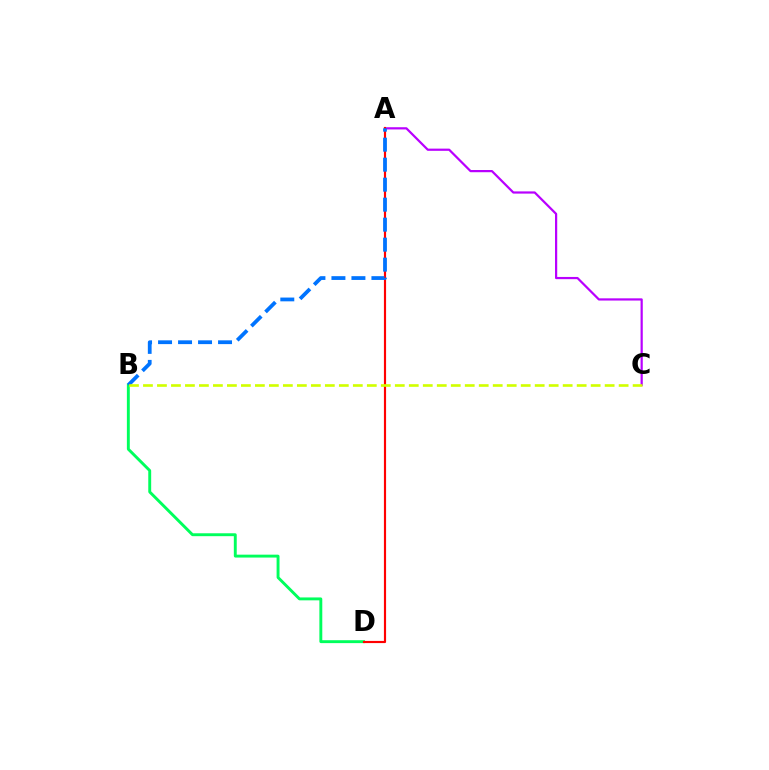{('A', 'C'): [{'color': '#b900ff', 'line_style': 'solid', 'thickness': 1.59}], ('B', 'D'): [{'color': '#00ff5c', 'line_style': 'solid', 'thickness': 2.09}], ('A', 'D'): [{'color': '#ff0000', 'line_style': 'solid', 'thickness': 1.56}], ('A', 'B'): [{'color': '#0074ff', 'line_style': 'dashed', 'thickness': 2.72}], ('B', 'C'): [{'color': '#d1ff00', 'line_style': 'dashed', 'thickness': 1.9}]}